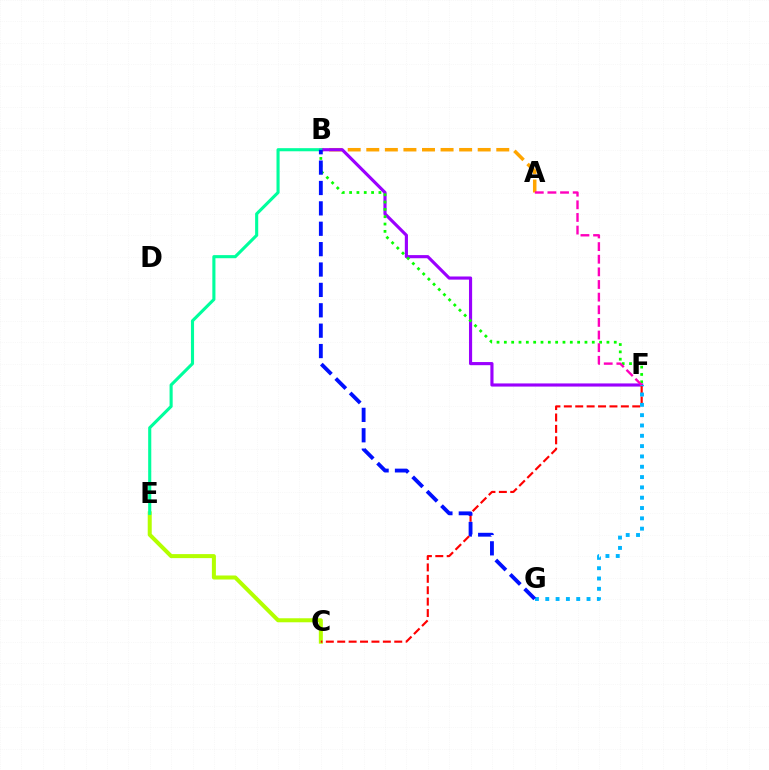{('A', 'B'): [{'color': '#ffa500', 'line_style': 'dashed', 'thickness': 2.52}], ('C', 'E'): [{'color': '#b3ff00', 'line_style': 'solid', 'thickness': 2.89}], ('B', 'F'): [{'color': '#9b00ff', 'line_style': 'solid', 'thickness': 2.26}, {'color': '#08ff00', 'line_style': 'dotted', 'thickness': 1.99}], ('C', 'F'): [{'color': '#ff0000', 'line_style': 'dashed', 'thickness': 1.55}], ('F', 'G'): [{'color': '#00b5ff', 'line_style': 'dotted', 'thickness': 2.8}], ('B', 'E'): [{'color': '#00ff9d', 'line_style': 'solid', 'thickness': 2.24}], ('A', 'F'): [{'color': '#ff00bd', 'line_style': 'dashed', 'thickness': 1.72}], ('B', 'G'): [{'color': '#0010ff', 'line_style': 'dashed', 'thickness': 2.77}]}